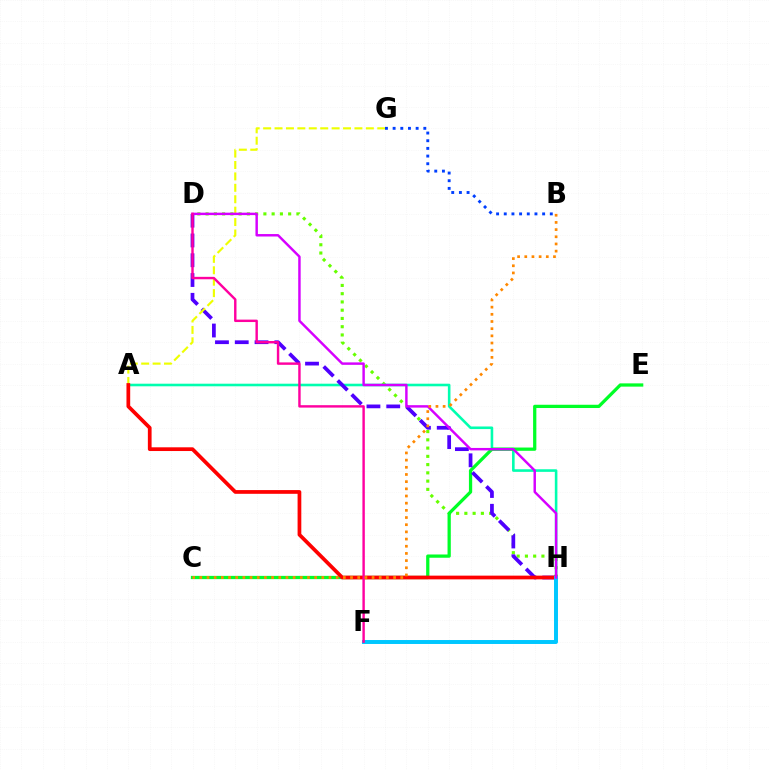{('D', 'H'): [{'color': '#66ff00', 'line_style': 'dotted', 'thickness': 2.24}, {'color': '#4f00ff', 'line_style': 'dashed', 'thickness': 2.69}, {'color': '#d600ff', 'line_style': 'solid', 'thickness': 1.77}], ('A', 'H'): [{'color': '#00ffaf', 'line_style': 'solid', 'thickness': 1.87}, {'color': '#ff0000', 'line_style': 'solid', 'thickness': 2.68}], ('C', 'E'): [{'color': '#00ff27', 'line_style': 'solid', 'thickness': 2.35}], ('A', 'G'): [{'color': '#eeff00', 'line_style': 'dashed', 'thickness': 1.55}], ('F', 'H'): [{'color': '#00c7ff', 'line_style': 'solid', 'thickness': 2.85}], ('D', 'F'): [{'color': '#ff00a0', 'line_style': 'solid', 'thickness': 1.74}], ('B', 'G'): [{'color': '#003fff', 'line_style': 'dotted', 'thickness': 2.08}], ('B', 'C'): [{'color': '#ff8800', 'line_style': 'dotted', 'thickness': 1.95}]}